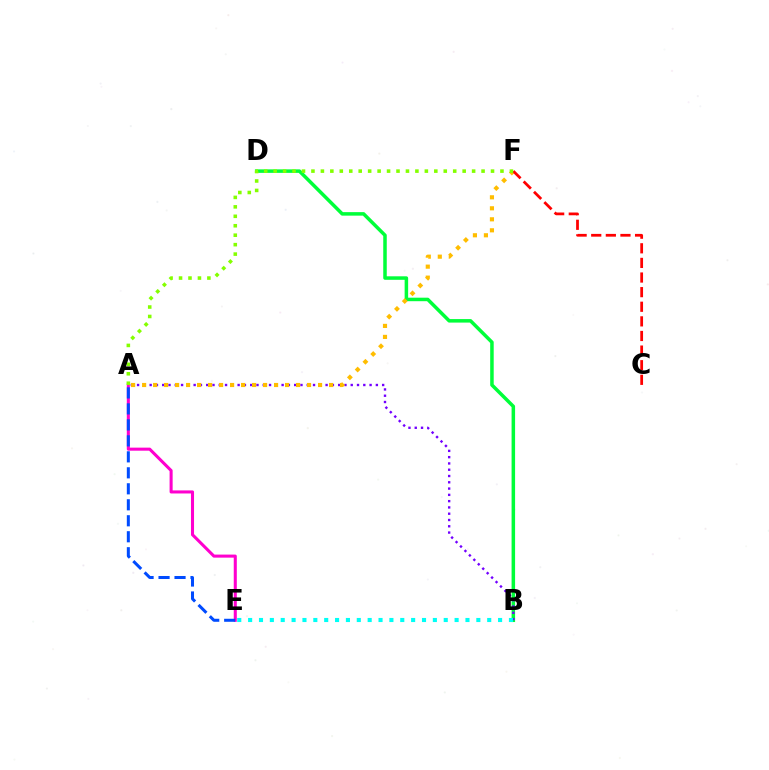{('B', 'D'): [{'color': '#00ff39', 'line_style': 'solid', 'thickness': 2.53}], ('A', 'B'): [{'color': '#7200ff', 'line_style': 'dotted', 'thickness': 1.71}], ('A', 'F'): [{'color': '#ffbd00', 'line_style': 'dotted', 'thickness': 2.99}, {'color': '#84ff00', 'line_style': 'dotted', 'thickness': 2.57}], ('A', 'E'): [{'color': '#ff00cf', 'line_style': 'solid', 'thickness': 2.2}, {'color': '#004bff', 'line_style': 'dashed', 'thickness': 2.17}], ('C', 'F'): [{'color': '#ff0000', 'line_style': 'dashed', 'thickness': 1.99}], ('B', 'E'): [{'color': '#00fff6', 'line_style': 'dotted', 'thickness': 2.95}]}